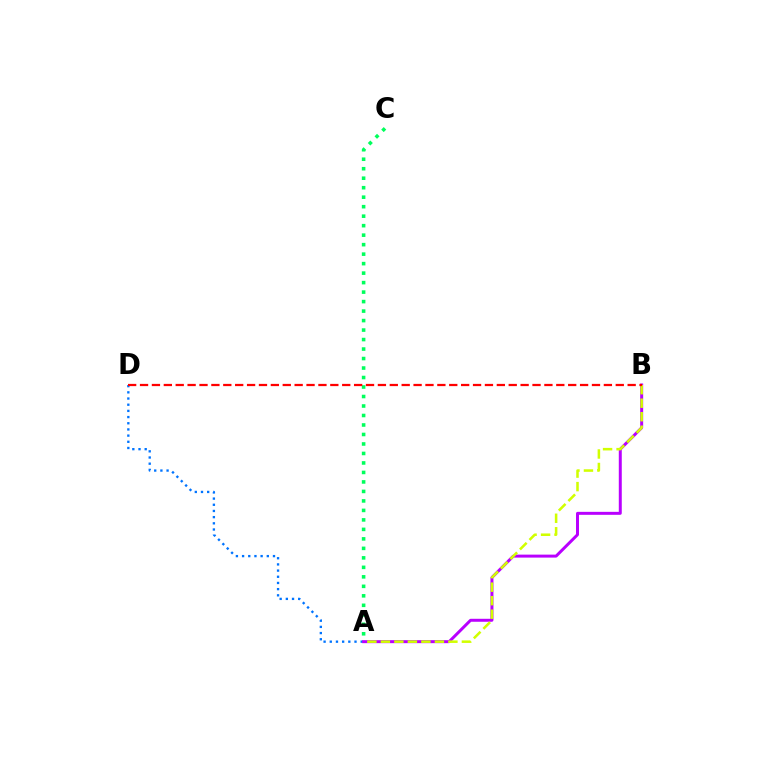{('A', 'D'): [{'color': '#0074ff', 'line_style': 'dotted', 'thickness': 1.68}], ('A', 'C'): [{'color': '#00ff5c', 'line_style': 'dotted', 'thickness': 2.58}], ('A', 'B'): [{'color': '#b900ff', 'line_style': 'solid', 'thickness': 2.15}, {'color': '#d1ff00', 'line_style': 'dashed', 'thickness': 1.83}], ('B', 'D'): [{'color': '#ff0000', 'line_style': 'dashed', 'thickness': 1.62}]}